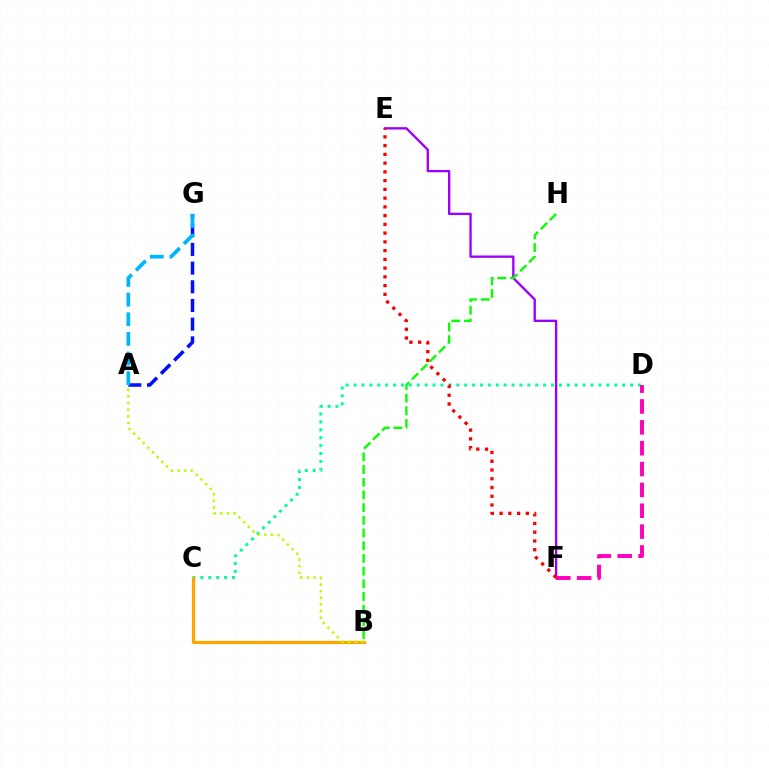{('C', 'D'): [{'color': '#00ff9d', 'line_style': 'dotted', 'thickness': 2.15}], ('A', 'G'): [{'color': '#0010ff', 'line_style': 'dashed', 'thickness': 2.54}, {'color': '#00b5ff', 'line_style': 'dashed', 'thickness': 2.67}], ('E', 'F'): [{'color': '#9b00ff', 'line_style': 'solid', 'thickness': 1.68}, {'color': '#ff0000', 'line_style': 'dotted', 'thickness': 2.38}], ('B', 'C'): [{'color': '#ffa500', 'line_style': 'solid', 'thickness': 2.3}], ('A', 'B'): [{'color': '#b3ff00', 'line_style': 'dotted', 'thickness': 1.8}], ('B', 'H'): [{'color': '#08ff00', 'line_style': 'dashed', 'thickness': 1.73}], ('D', 'F'): [{'color': '#ff00bd', 'line_style': 'dashed', 'thickness': 2.83}]}